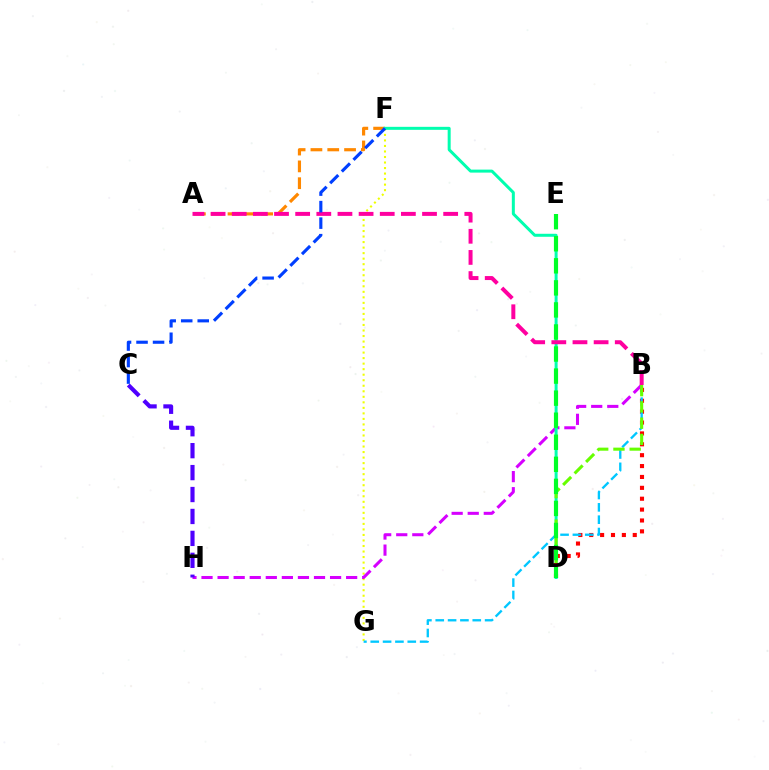{('F', 'G'): [{'color': '#eeff00', 'line_style': 'dotted', 'thickness': 1.5}], ('B', 'H'): [{'color': '#d600ff', 'line_style': 'dashed', 'thickness': 2.18}], ('C', 'H'): [{'color': '#4f00ff', 'line_style': 'dashed', 'thickness': 2.98}], ('A', 'F'): [{'color': '#ff8800', 'line_style': 'dashed', 'thickness': 2.28}], ('D', 'F'): [{'color': '#00ffaf', 'line_style': 'solid', 'thickness': 2.16}], ('B', 'D'): [{'color': '#ff0000', 'line_style': 'dotted', 'thickness': 2.96}, {'color': '#66ff00', 'line_style': 'dashed', 'thickness': 2.21}], ('B', 'G'): [{'color': '#00c7ff', 'line_style': 'dashed', 'thickness': 1.68}], ('A', 'B'): [{'color': '#ff00a0', 'line_style': 'dashed', 'thickness': 2.87}], ('C', 'F'): [{'color': '#003fff', 'line_style': 'dashed', 'thickness': 2.24}], ('D', 'E'): [{'color': '#00ff27', 'line_style': 'dashed', 'thickness': 3.0}]}